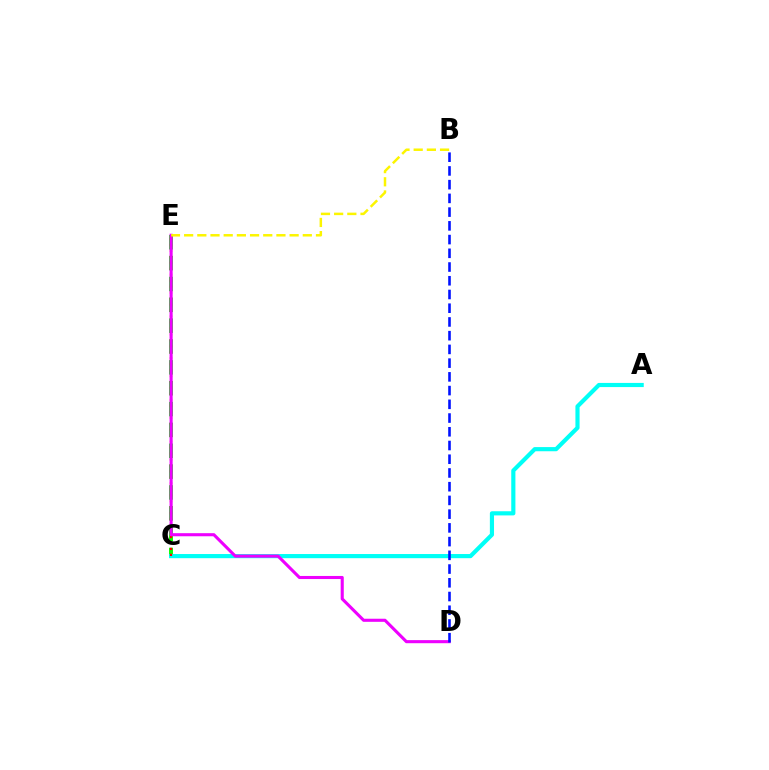{('C', 'E'): [{'color': '#08ff00', 'line_style': 'dashed', 'thickness': 2.83}, {'color': '#ff0000', 'line_style': 'dotted', 'thickness': 1.62}], ('A', 'C'): [{'color': '#00fff6', 'line_style': 'solid', 'thickness': 2.99}], ('D', 'E'): [{'color': '#ee00ff', 'line_style': 'solid', 'thickness': 2.22}], ('B', 'D'): [{'color': '#0010ff', 'line_style': 'dashed', 'thickness': 1.87}], ('B', 'E'): [{'color': '#fcf500', 'line_style': 'dashed', 'thickness': 1.79}]}